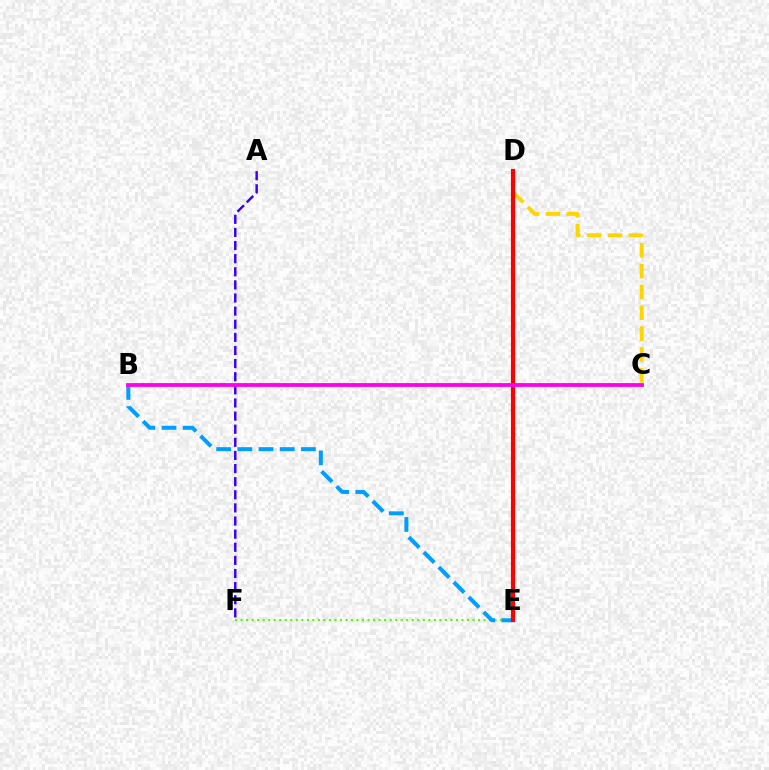{('B', 'C'): [{'color': '#00ff86', 'line_style': 'solid', 'thickness': 1.69}, {'color': '#ff00ed', 'line_style': 'solid', 'thickness': 2.74}], ('C', 'D'): [{'color': '#ffd500', 'line_style': 'dashed', 'thickness': 2.83}], ('E', 'F'): [{'color': '#4fff00', 'line_style': 'dotted', 'thickness': 1.5}], ('A', 'F'): [{'color': '#3700ff', 'line_style': 'dashed', 'thickness': 1.78}], ('B', 'E'): [{'color': '#009eff', 'line_style': 'dashed', 'thickness': 2.88}], ('D', 'E'): [{'color': '#ff0000', 'line_style': 'solid', 'thickness': 2.99}]}